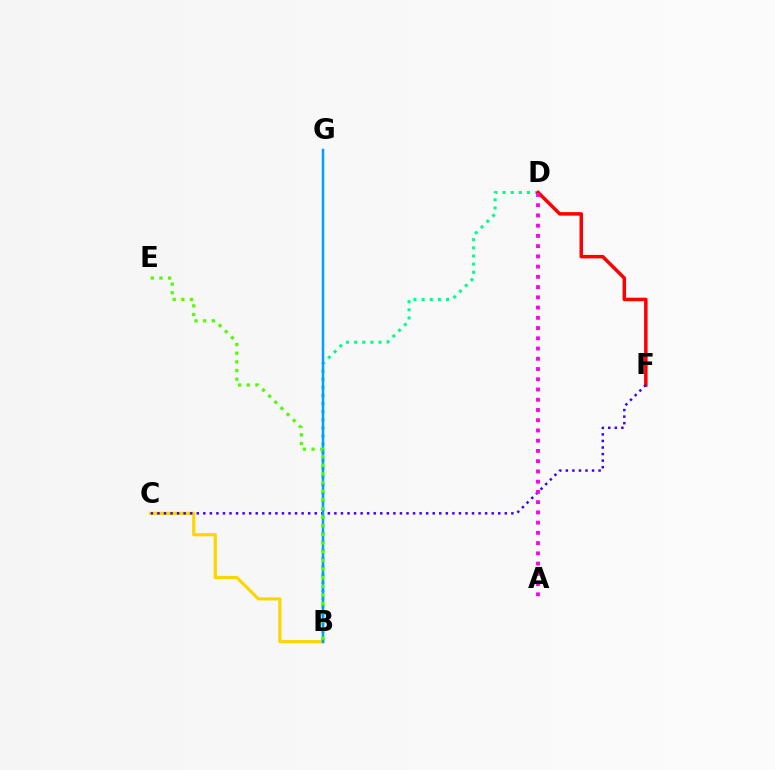{('B', 'C'): [{'color': '#ffd500', 'line_style': 'solid', 'thickness': 2.29}], ('B', 'D'): [{'color': '#00ff86', 'line_style': 'dotted', 'thickness': 2.21}], ('D', 'F'): [{'color': '#ff0000', 'line_style': 'solid', 'thickness': 2.52}], ('C', 'F'): [{'color': '#3700ff', 'line_style': 'dotted', 'thickness': 1.78}], ('B', 'G'): [{'color': '#009eff', 'line_style': 'solid', 'thickness': 1.8}], ('B', 'E'): [{'color': '#4fff00', 'line_style': 'dotted', 'thickness': 2.35}], ('A', 'D'): [{'color': '#ff00ed', 'line_style': 'dotted', 'thickness': 2.78}]}